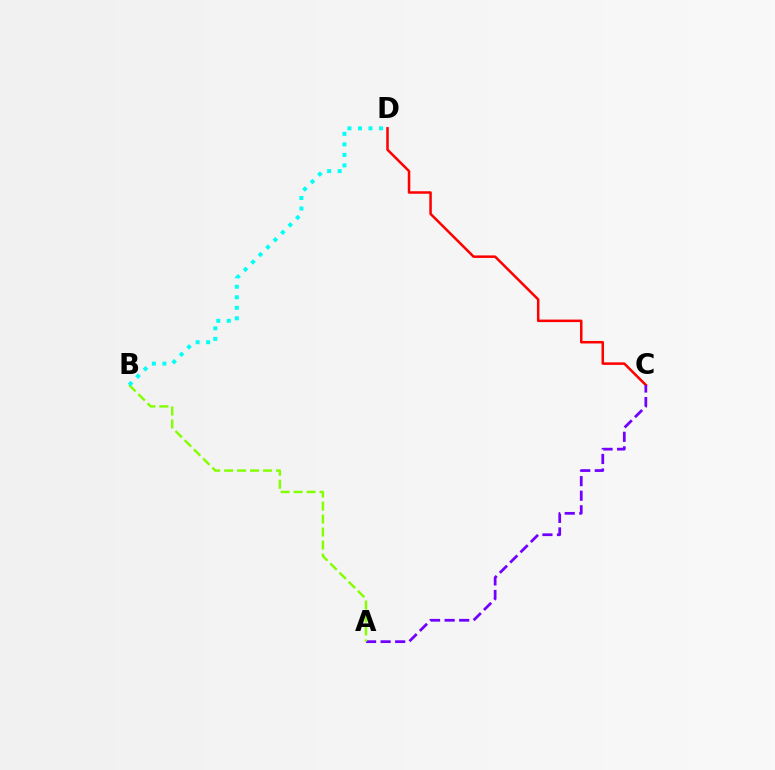{('C', 'D'): [{'color': '#ff0000', 'line_style': 'solid', 'thickness': 1.81}], ('A', 'C'): [{'color': '#7200ff', 'line_style': 'dashed', 'thickness': 1.98}], ('A', 'B'): [{'color': '#84ff00', 'line_style': 'dashed', 'thickness': 1.76}], ('B', 'D'): [{'color': '#00fff6', 'line_style': 'dotted', 'thickness': 2.86}]}